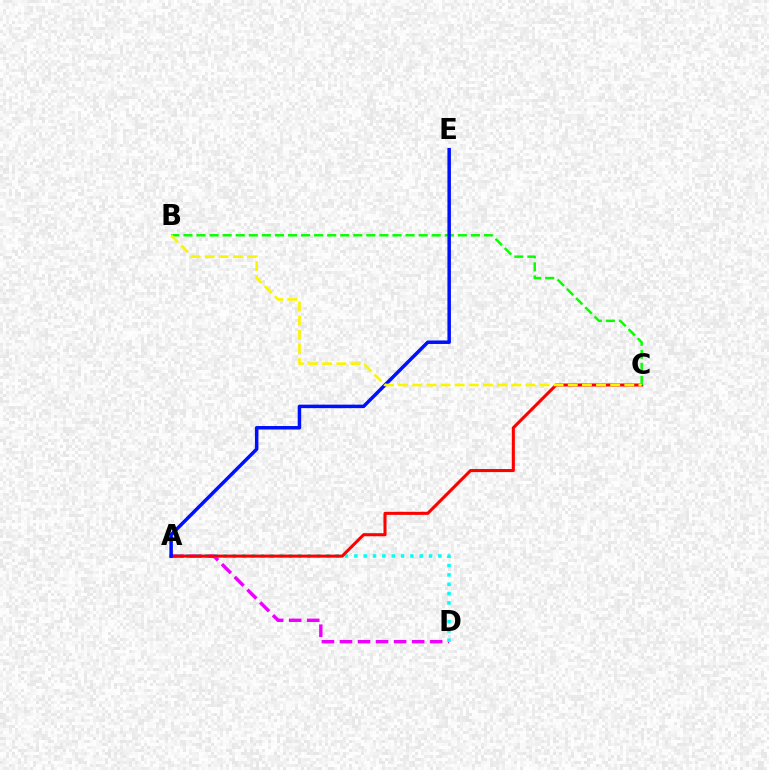{('A', 'D'): [{'color': '#ee00ff', 'line_style': 'dashed', 'thickness': 2.45}, {'color': '#00fff6', 'line_style': 'dotted', 'thickness': 2.54}], ('A', 'C'): [{'color': '#ff0000', 'line_style': 'solid', 'thickness': 2.2}], ('B', 'C'): [{'color': '#08ff00', 'line_style': 'dashed', 'thickness': 1.77}, {'color': '#fcf500', 'line_style': 'dashed', 'thickness': 1.92}], ('A', 'E'): [{'color': '#0010ff', 'line_style': 'solid', 'thickness': 2.52}]}